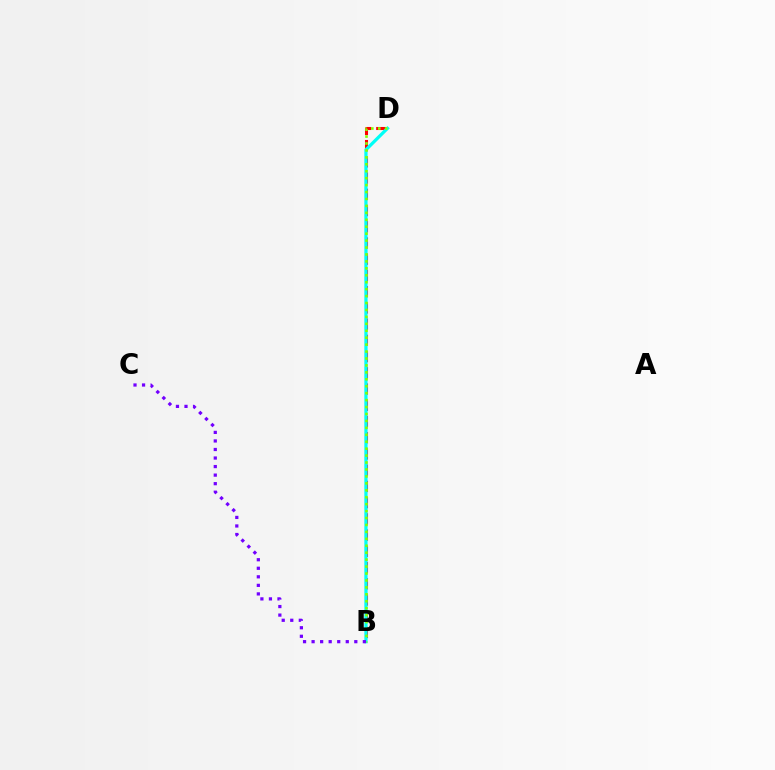{('B', 'D'): [{'color': '#ff0000', 'line_style': 'dashed', 'thickness': 2.2}, {'color': '#00fff6', 'line_style': 'solid', 'thickness': 2.34}, {'color': '#84ff00', 'line_style': 'dotted', 'thickness': 1.88}], ('B', 'C'): [{'color': '#7200ff', 'line_style': 'dotted', 'thickness': 2.32}]}